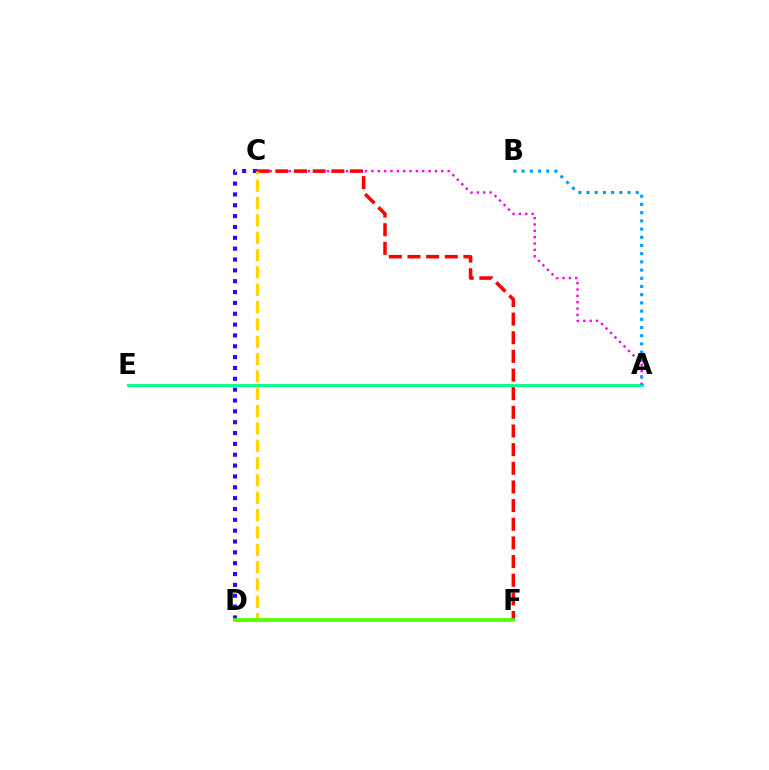{('C', 'D'): [{'color': '#3700ff', 'line_style': 'dotted', 'thickness': 2.95}, {'color': '#ffd500', 'line_style': 'dashed', 'thickness': 2.35}], ('A', 'C'): [{'color': '#ff00ed', 'line_style': 'dotted', 'thickness': 1.73}], ('C', 'F'): [{'color': '#ff0000', 'line_style': 'dashed', 'thickness': 2.53}], ('A', 'E'): [{'color': '#00ff86', 'line_style': 'solid', 'thickness': 2.05}], ('A', 'B'): [{'color': '#009eff', 'line_style': 'dotted', 'thickness': 2.23}], ('D', 'F'): [{'color': '#4fff00', 'line_style': 'solid', 'thickness': 2.64}]}